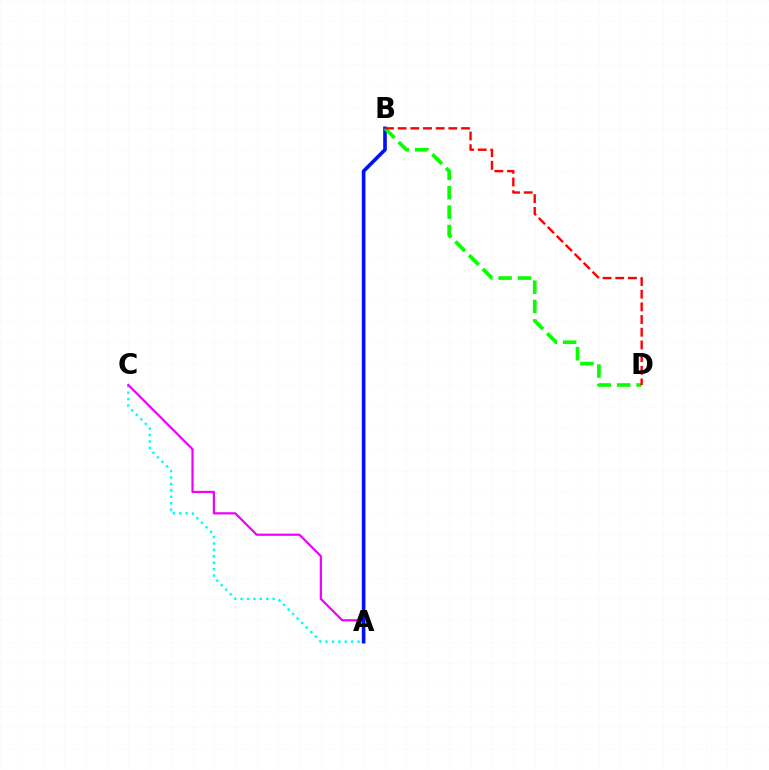{('A', 'B'): [{'color': '#fcf500', 'line_style': 'solid', 'thickness': 1.72}, {'color': '#0010ff', 'line_style': 'solid', 'thickness': 2.61}], ('A', 'C'): [{'color': '#00fff6', 'line_style': 'dotted', 'thickness': 1.74}, {'color': '#ee00ff', 'line_style': 'solid', 'thickness': 1.59}], ('B', 'D'): [{'color': '#08ff00', 'line_style': 'dashed', 'thickness': 2.63}, {'color': '#ff0000', 'line_style': 'dashed', 'thickness': 1.72}]}